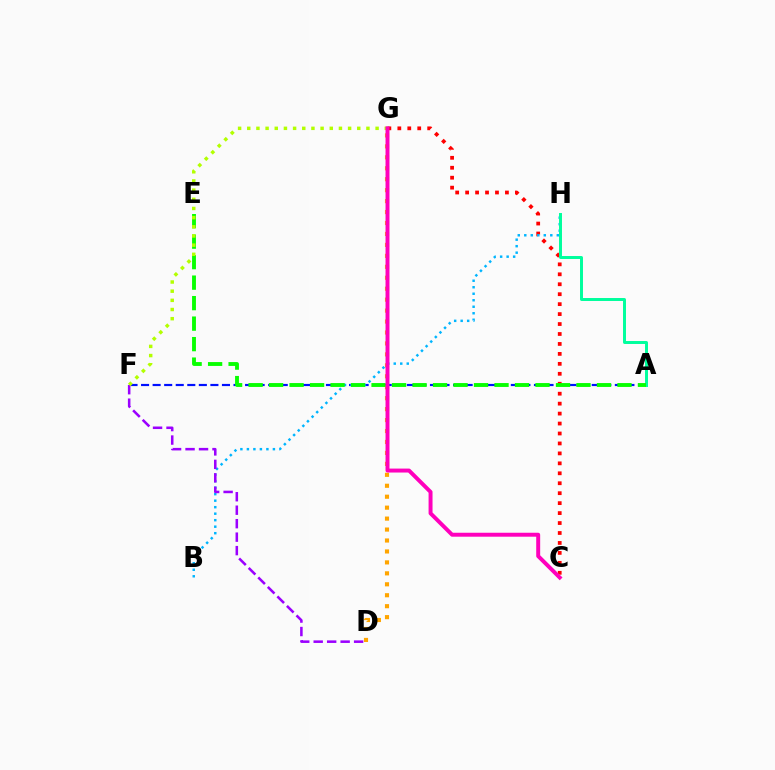{('A', 'F'): [{'color': '#0010ff', 'line_style': 'dashed', 'thickness': 1.57}], ('C', 'G'): [{'color': '#ff0000', 'line_style': 'dotted', 'thickness': 2.7}, {'color': '#ff00bd', 'line_style': 'solid', 'thickness': 2.85}], ('B', 'H'): [{'color': '#00b5ff', 'line_style': 'dotted', 'thickness': 1.77}], ('A', 'H'): [{'color': '#00ff9d', 'line_style': 'solid', 'thickness': 2.13}], ('D', 'F'): [{'color': '#9b00ff', 'line_style': 'dashed', 'thickness': 1.83}], ('D', 'G'): [{'color': '#ffa500', 'line_style': 'dotted', 'thickness': 2.97}], ('A', 'E'): [{'color': '#08ff00', 'line_style': 'dashed', 'thickness': 2.78}], ('F', 'G'): [{'color': '#b3ff00', 'line_style': 'dotted', 'thickness': 2.49}]}